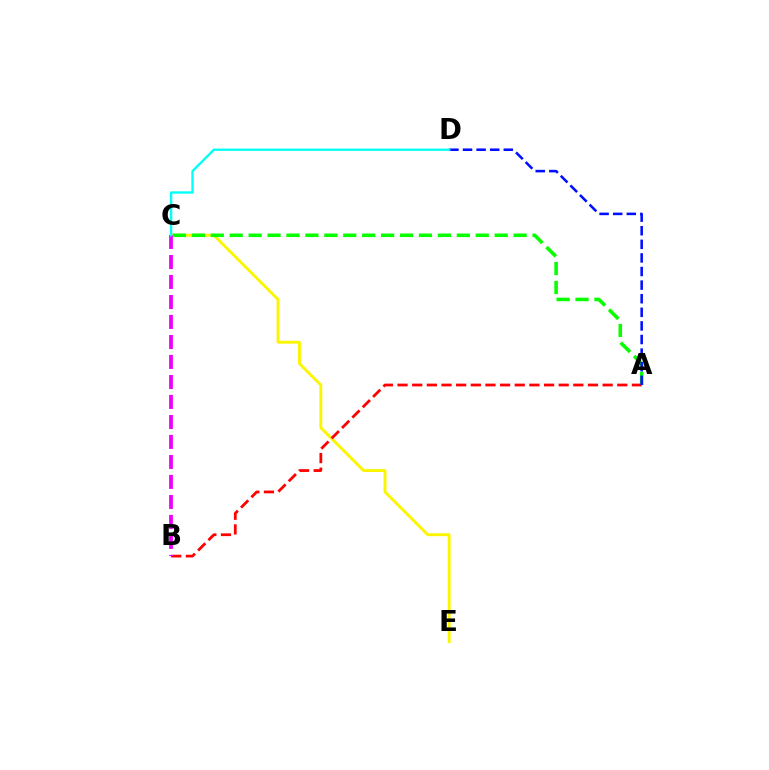{('C', 'E'): [{'color': '#fcf500', 'line_style': 'solid', 'thickness': 2.09}], ('A', 'C'): [{'color': '#08ff00', 'line_style': 'dashed', 'thickness': 2.57}], ('A', 'B'): [{'color': '#ff0000', 'line_style': 'dashed', 'thickness': 1.99}], ('B', 'C'): [{'color': '#ee00ff', 'line_style': 'dashed', 'thickness': 2.72}], ('A', 'D'): [{'color': '#0010ff', 'line_style': 'dashed', 'thickness': 1.85}], ('C', 'D'): [{'color': '#00fff6', 'line_style': 'solid', 'thickness': 1.69}]}